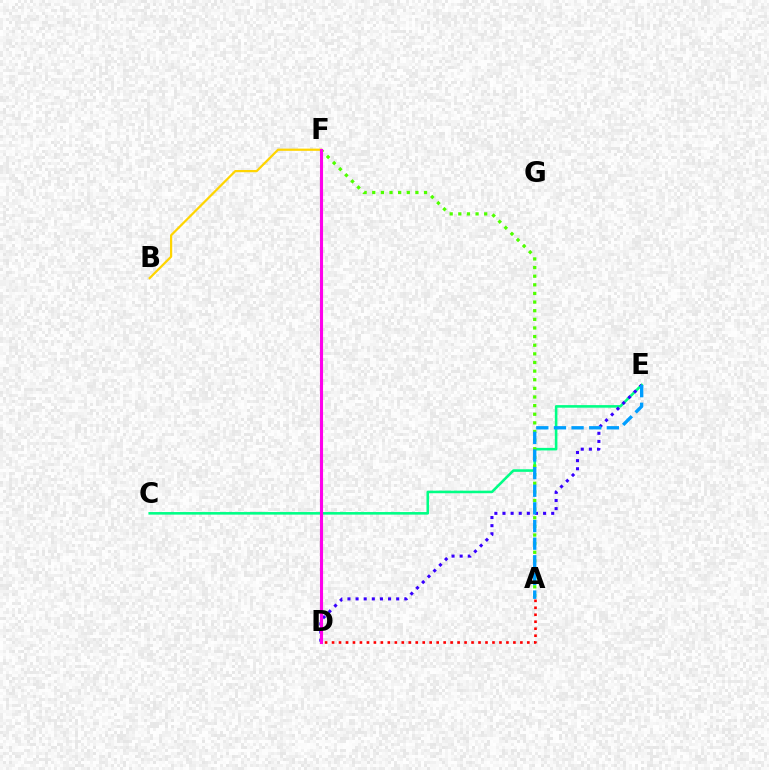{('C', 'E'): [{'color': '#00ff86', 'line_style': 'solid', 'thickness': 1.86}], ('A', 'F'): [{'color': '#4fff00', 'line_style': 'dotted', 'thickness': 2.34}], ('B', 'F'): [{'color': '#ffd500', 'line_style': 'solid', 'thickness': 1.6}], ('D', 'E'): [{'color': '#3700ff', 'line_style': 'dotted', 'thickness': 2.21}], ('A', 'E'): [{'color': '#009eff', 'line_style': 'dashed', 'thickness': 2.4}], ('D', 'F'): [{'color': '#ff00ed', 'line_style': 'solid', 'thickness': 2.23}], ('A', 'D'): [{'color': '#ff0000', 'line_style': 'dotted', 'thickness': 1.9}]}